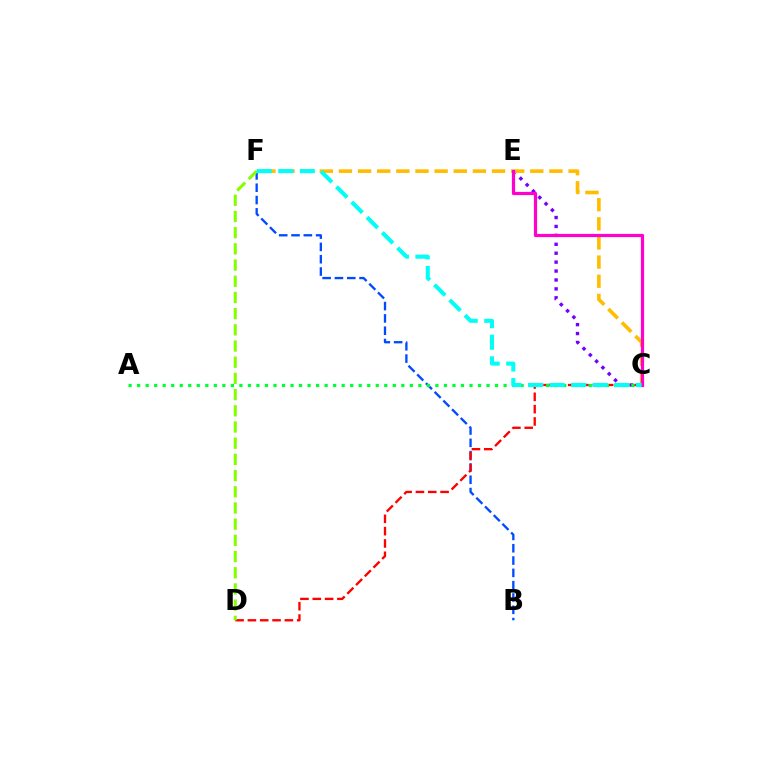{('B', 'F'): [{'color': '#004bff', 'line_style': 'dashed', 'thickness': 1.67}], ('C', 'D'): [{'color': '#ff0000', 'line_style': 'dashed', 'thickness': 1.67}], ('C', 'E'): [{'color': '#7200ff', 'line_style': 'dotted', 'thickness': 2.42}, {'color': '#ff00cf', 'line_style': 'solid', 'thickness': 2.31}], ('A', 'C'): [{'color': '#00ff39', 'line_style': 'dotted', 'thickness': 2.32}], ('C', 'F'): [{'color': '#ffbd00', 'line_style': 'dashed', 'thickness': 2.6}, {'color': '#00fff6', 'line_style': 'dashed', 'thickness': 2.93}], ('D', 'F'): [{'color': '#84ff00', 'line_style': 'dashed', 'thickness': 2.2}]}